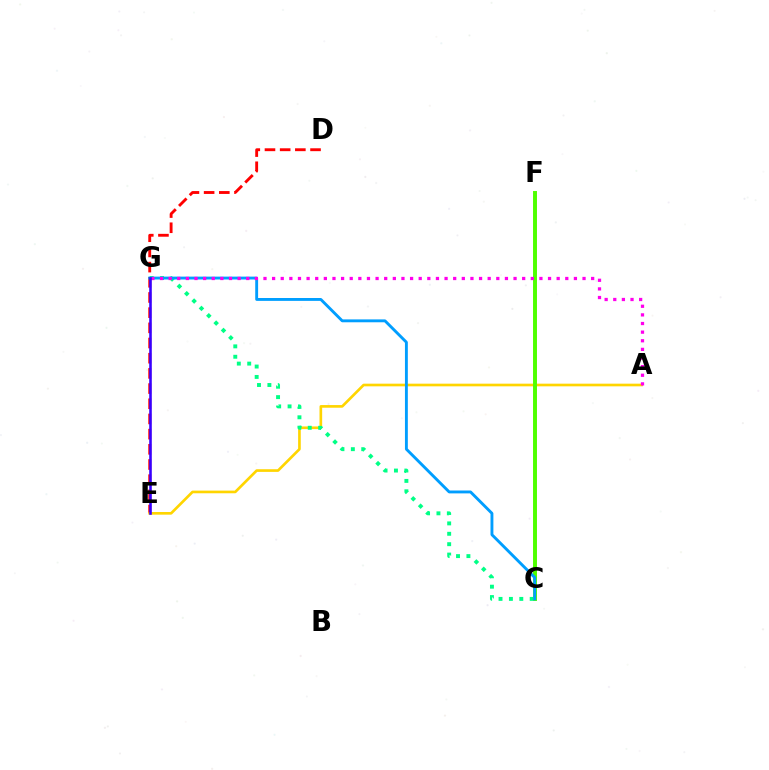{('D', 'E'): [{'color': '#ff0000', 'line_style': 'dashed', 'thickness': 2.06}], ('A', 'E'): [{'color': '#ffd500', 'line_style': 'solid', 'thickness': 1.92}], ('C', 'F'): [{'color': '#4fff00', 'line_style': 'solid', 'thickness': 2.84}], ('C', 'G'): [{'color': '#00ff86', 'line_style': 'dotted', 'thickness': 2.82}, {'color': '#009eff', 'line_style': 'solid', 'thickness': 2.07}], ('A', 'G'): [{'color': '#ff00ed', 'line_style': 'dotted', 'thickness': 2.34}], ('E', 'G'): [{'color': '#3700ff', 'line_style': 'solid', 'thickness': 1.86}]}